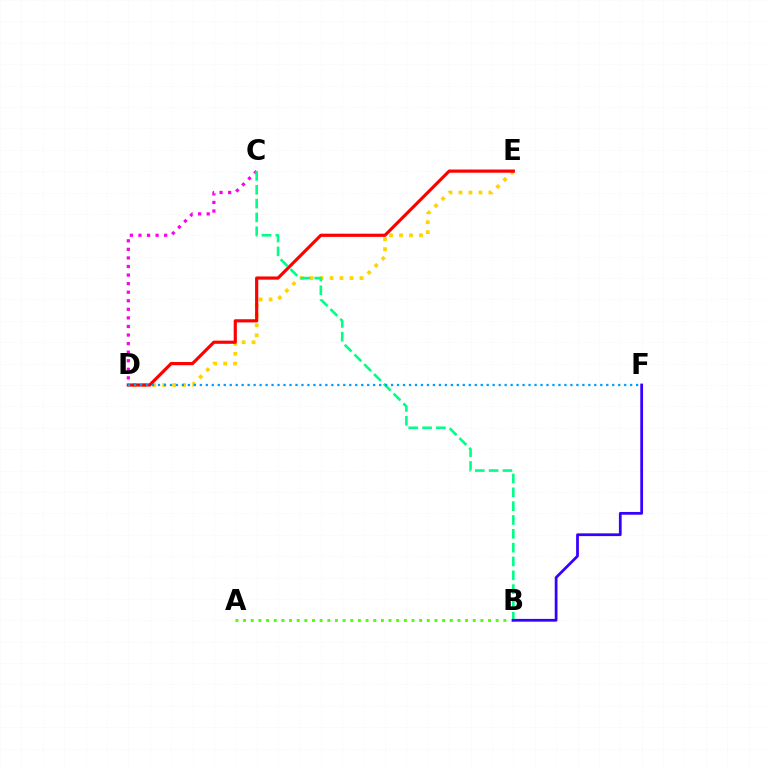{('D', 'E'): [{'color': '#ffd500', 'line_style': 'dotted', 'thickness': 2.71}, {'color': '#ff0000', 'line_style': 'solid', 'thickness': 2.29}], ('C', 'D'): [{'color': '#ff00ed', 'line_style': 'dotted', 'thickness': 2.33}], ('A', 'B'): [{'color': '#4fff00', 'line_style': 'dotted', 'thickness': 2.08}], ('B', 'C'): [{'color': '#00ff86', 'line_style': 'dashed', 'thickness': 1.88}], ('B', 'F'): [{'color': '#3700ff', 'line_style': 'solid', 'thickness': 1.99}], ('D', 'F'): [{'color': '#009eff', 'line_style': 'dotted', 'thickness': 1.62}]}